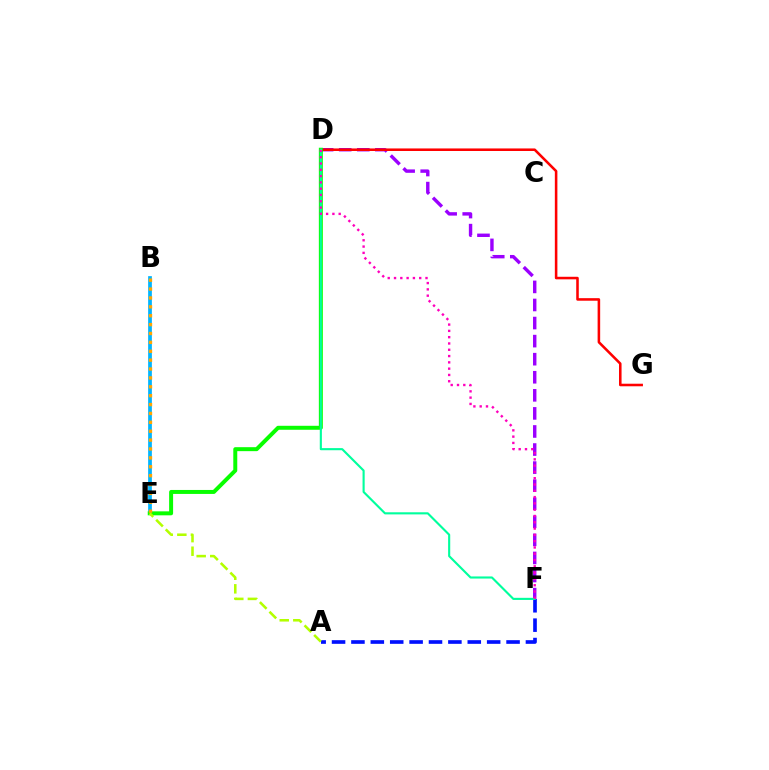{('D', 'F'): [{'color': '#9b00ff', 'line_style': 'dashed', 'thickness': 2.45}, {'color': '#00ff9d', 'line_style': 'solid', 'thickness': 1.53}, {'color': '#ff00bd', 'line_style': 'dotted', 'thickness': 1.71}], ('B', 'E'): [{'color': '#00b5ff', 'line_style': 'solid', 'thickness': 2.69}, {'color': '#ffa500', 'line_style': 'dotted', 'thickness': 2.41}], ('A', 'F'): [{'color': '#0010ff', 'line_style': 'dashed', 'thickness': 2.63}], ('D', 'G'): [{'color': '#ff0000', 'line_style': 'solid', 'thickness': 1.84}], ('D', 'E'): [{'color': '#08ff00', 'line_style': 'solid', 'thickness': 2.86}], ('A', 'E'): [{'color': '#b3ff00', 'line_style': 'dashed', 'thickness': 1.84}]}